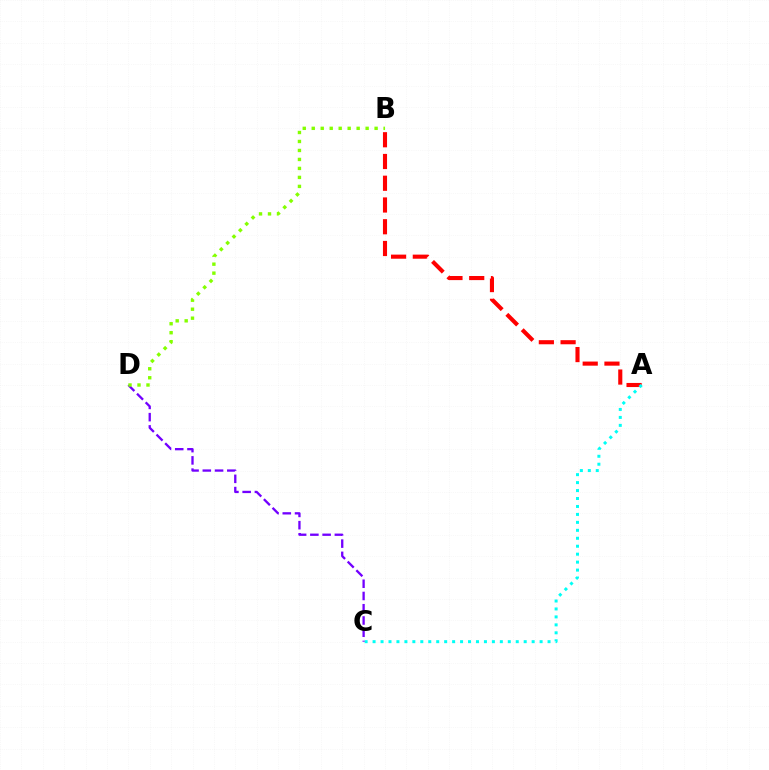{('A', 'B'): [{'color': '#ff0000', 'line_style': 'dashed', 'thickness': 2.95}], ('A', 'C'): [{'color': '#00fff6', 'line_style': 'dotted', 'thickness': 2.16}], ('C', 'D'): [{'color': '#7200ff', 'line_style': 'dashed', 'thickness': 1.66}], ('B', 'D'): [{'color': '#84ff00', 'line_style': 'dotted', 'thickness': 2.44}]}